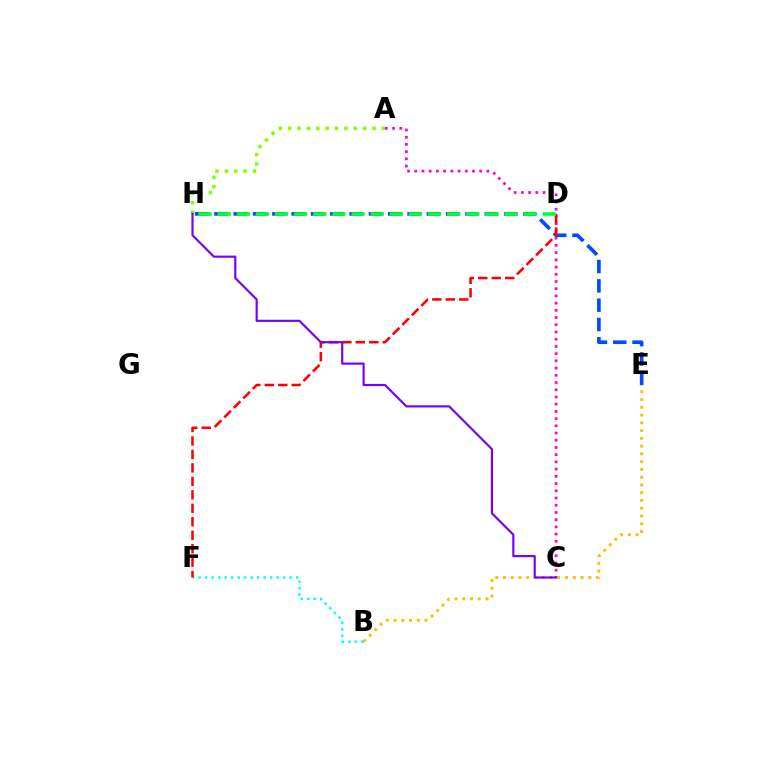{('A', 'C'): [{'color': '#ff00cf', 'line_style': 'dotted', 'thickness': 1.96}], ('B', 'E'): [{'color': '#ffbd00', 'line_style': 'dotted', 'thickness': 2.11}], ('B', 'F'): [{'color': '#00fff6', 'line_style': 'dotted', 'thickness': 1.76}], ('A', 'H'): [{'color': '#84ff00', 'line_style': 'dotted', 'thickness': 2.54}], ('E', 'H'): [{'color': '#004bff', 'line_style': 'dashed', 'thickness': 2.62}], ('D', 'F'): [{'color': '#ff0000', 'line_style': 'dashed', 'thickness': 1.83}], ('D', 'H'): [{'color': '#00ff39', 'line_style': 'dashed', 'thickness': 2.6}], ('C', 'H'): [{'color': '#7200ff', 'line_style': 'solid', 'thickness': 1.55}]}